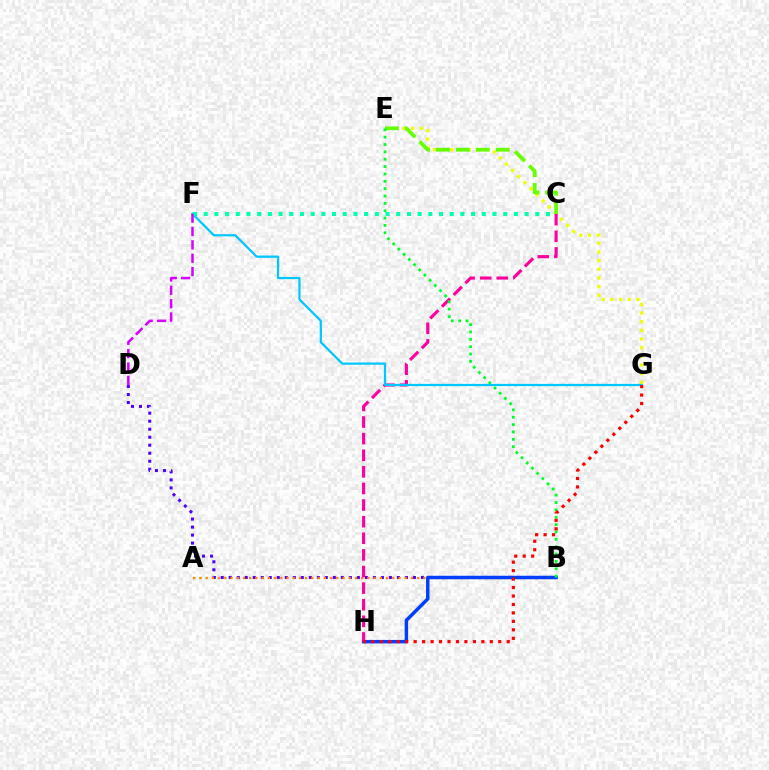{('E', 'G'): [{'color': '#eeff00', 'line_style': 'dotted', 'thickness': 2.35}], ('B', 'D'): [{'color': '#4f00ff', 'line_style': 'dotted', 'thickness': 2.18}], ('A', 'B'): [{'color': '#ff8800', 'line_style': 'dotted', 'thickness': 1.69}], ('C', 'E'): [{'color': '#66ff00', 'line_style': 'dashed', 'thickness': 2.71}], ('B', 'H'): [{'color': '#003fff', 'line_style': 'solid', 'thickness': 2.5}], ('C', 'H'): [{'color': '#ff00a0', 'line_style': 'dashed', 'thickness': 2.26}], ('B', 'E'): [{'color': '#00ff27', 'line_style': 'dotted', 'thickness': 2.0}], ('F', 'G'): [{'color': '#00c7ff', 'line_style': 'solid', 'thickness': 1.61}], ('G', 'H'): [{'color': '#ff0000', 'line_style': 'dotted', 'thickness': 2.3}], ('C', 'F'): [{'color': '#00ffaf', 'line_style': 'dotted', 'thickness': 2.91}], ('D', 'F'): [{'color': '#d600ff', 'line_style': 'dashed', 'thickness': 1.82}]}